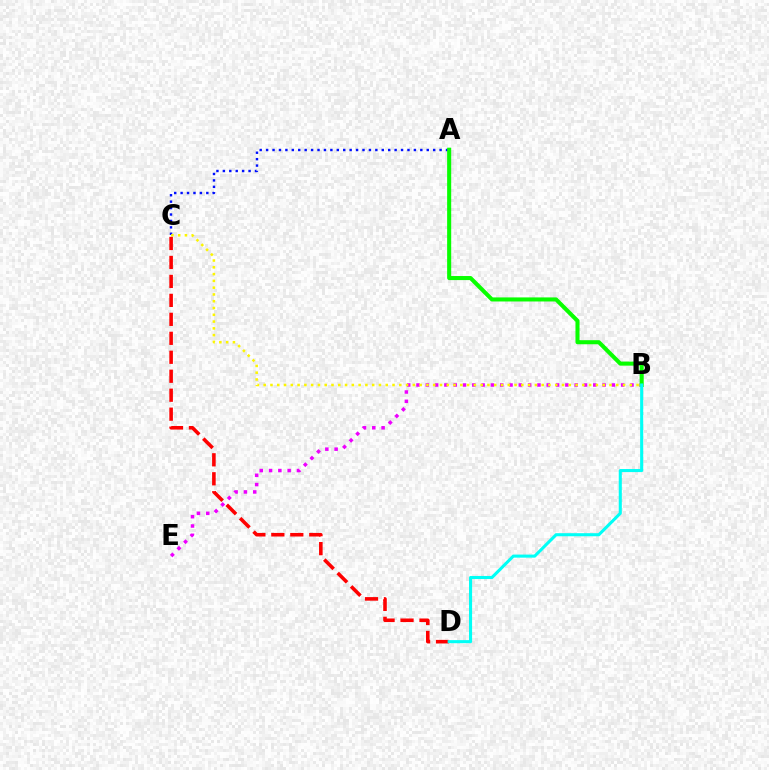{('B', 'E'): [{'color': '#ee00ff', 'line_style': 'dotted', 'thickness': 2.53}], ('A', 'C'): [{'color': '#0010ff', 'line_style': 'dotted', 'thickness': 1.75}], ('A', 'B'): [{'color': '#08ff00', 'line_style': 'solid', 'thickness': 2.93}], ('B', 'C'): [{'color': '#fcf500', 'line_style': 'dotted', 'thickness': 1.84}], ('C', 'D'): [{'color': '#ff0000', 'line_style': 'dashed', 'thickness': 2.58}], ('B', 'D'): [{'color': '#00fff6', 'line_style': 'solid', 'thickness': 2.21}]}